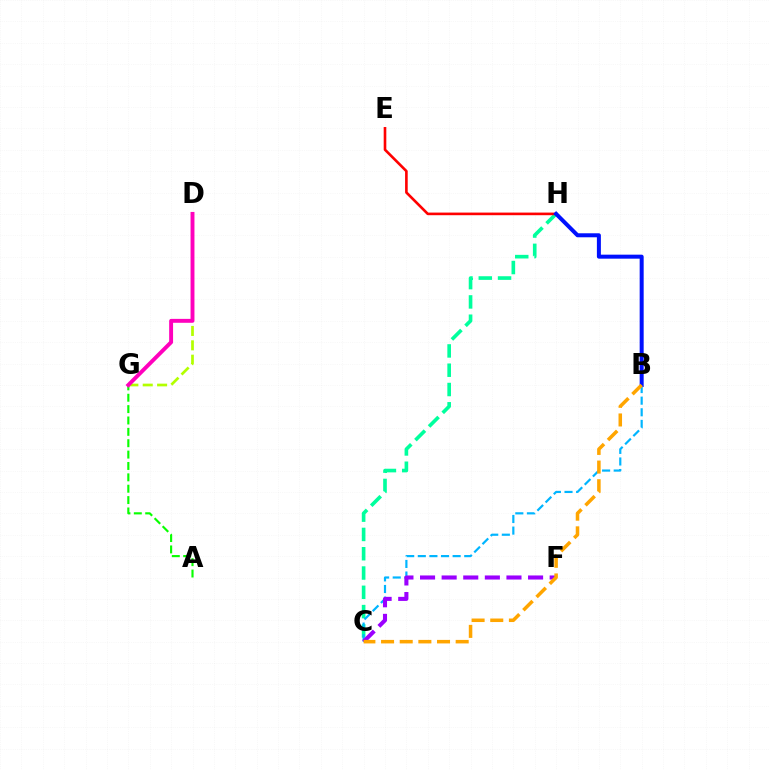{('C', 'H'): [{'color': '#00ff9d', 'line_style': 'dashed', 'thickness': 2.62}], ('B', 'C'): [{'color': '#00b5ff', 'line_style': 'dashed', 'thickness': 1.58}, {'color': '#ffa500', 'line_style': 'dashed', 'thickness': 2.53}], ('D', 'G'): [{'color': '#b3ff00', 'line_style': 'dashed', 'thickness': 1.95}, {'color': '#ff00bd', 'line_style': 'solid', 'thickness': 2.82}], ('A', 'G'): [{'color': '#08ff00', 'line_style': 'dashed', 'thickness': 1.54}], ('C', 'F'): [{'color': '#9b00ff', 'line_style': 'dashed', 'thickness': 2.94}], ('E', 'H'): [{'color': '#ff0000', 'line_style': 'solid', 'thickness': 1.89}], ('B', 'H'): [{'color': '#0010ff', 'line_style': 'solid', 'thickness': 2.88}]}